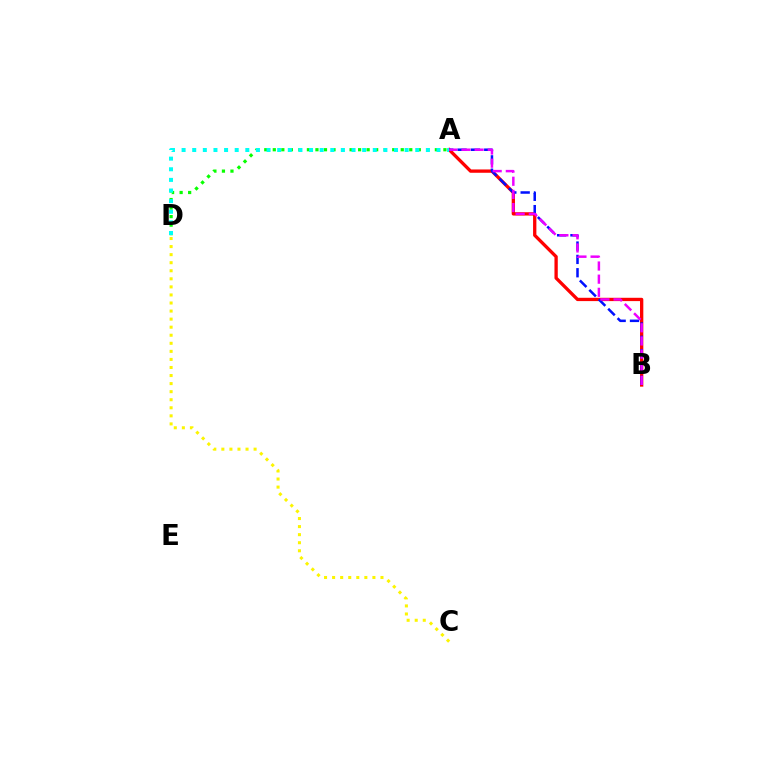{('A', 'B'): [{'color': '#ff0000', 'line_style': 'solid', 'thickness': 2.38}, {'color': '#0010ff', 'line_style': 'dashed', 'thickness': 1.81}, {'color': '#ee00ff', 'line_style': 'dashed', 'thickness': 1.79}], ('A', 'D'): [{'color': '#08ff00', 'line_style': 'dotted', 'thickness': 2.32}, {'color': '#00fff6', 'line_style': 'dotted', 'thickness': 2.89}], ('C', 'D'): [{'color': '#fcf500', 'line_style': 'dotted', 'thickness': 2.19}]}